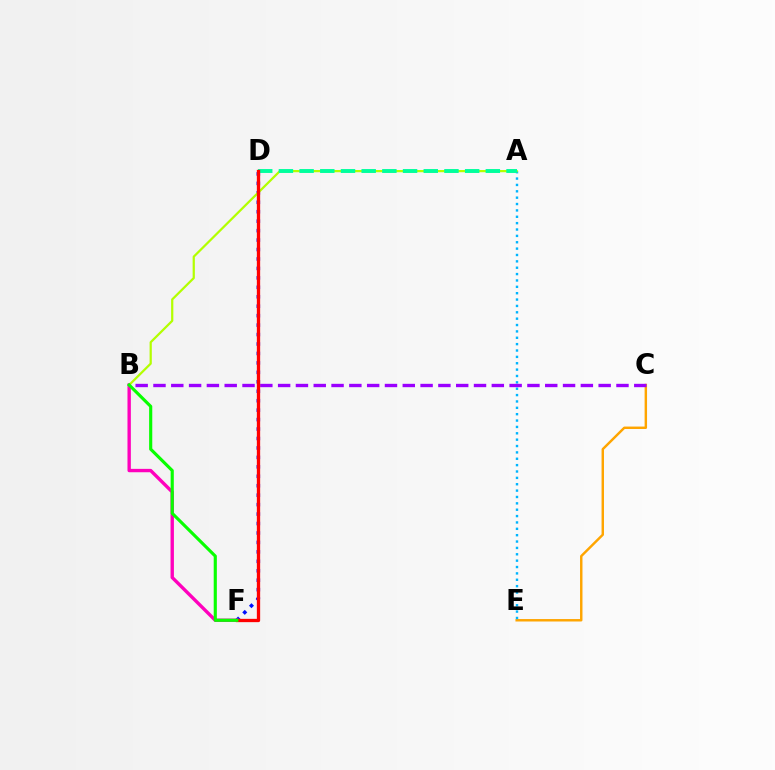{('C', 'E'): [{'color': '#ffa500', 'line_style': 'solid', 'thickness': 1.75}], ('D', 'F'): [{'color': '#0010ff', 'line_style': 'dotted', 'thickness': 2.57}, {'color': '#ff0000', 'line_style': 'solid', 'thickness': 2.37}], ('B', 'F'): [{'color': '#ff00bd', 'line_style': 'solid', 'thickness': 2.43}, {'color': '#08ff00', 'line_style': 'solid', 'thickness': 2.26}], ('A', 'E'): [{'color': '#00b5ff', 'line_style': 'dotted', 'thickness': 1.73}], ('A', 'B'): [{'color': '#b3ff00', 'line_style': 'solid', 'thickness': 1.6}], ('B', 'C'): [{'color': '#9b00ff', 'line_style': 'dashed', 'thickness': 2.42}], ('A', 'D'): [{'color': '#00ff9d', 'line_style': 'dashed', 'thickness': 2.81}]}